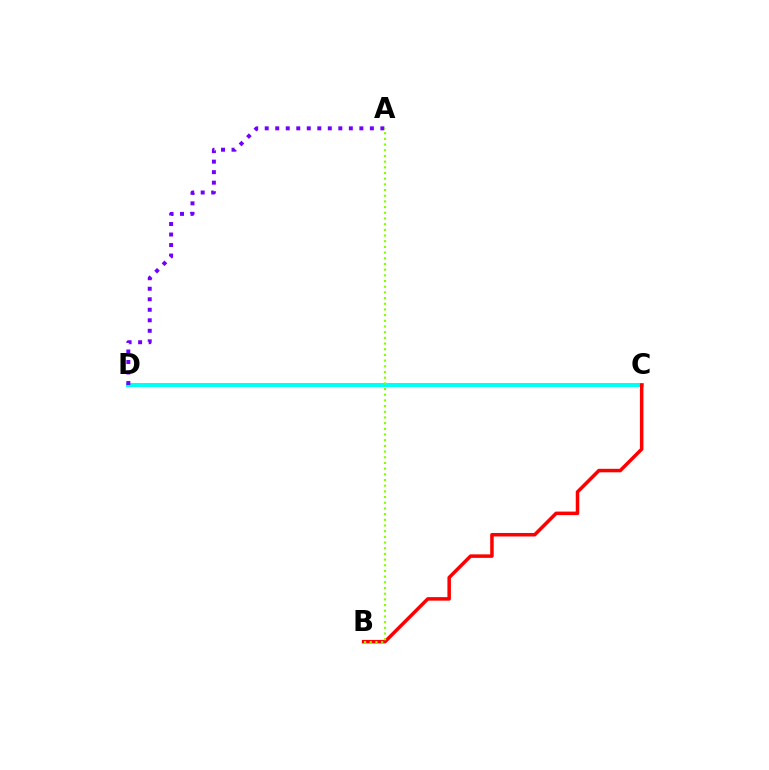{('C', 'D'): [{'color': '#00fff6', 'line_style': 'solid', 'thickness': 2.9}], ('B', 'C'): [{'color': '#ff0000', 'line_style': 'solid', 'thickness': 2.52}], ('A', 'D'): [{'color': '#7200ff', 'line_style': 'dotted', 'thickness': 2.86}], ('A', 'B'): [{'color': '#84ff00', 'line_style': 'dotted', 'thickness': 1.54}]}